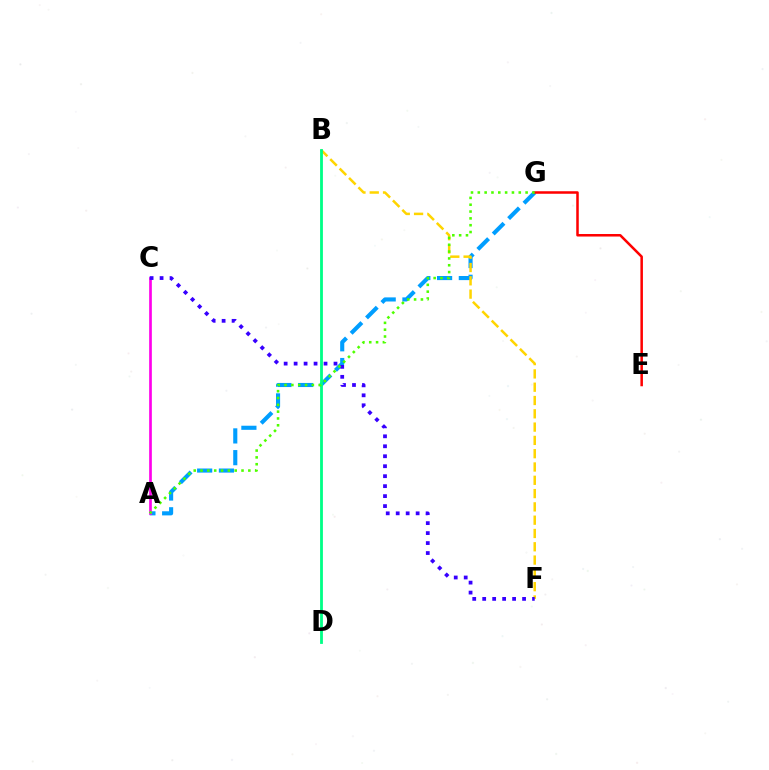{('A', 'G'): [{'color': '#009eff', 'line_style': 'dashed', 'thickness': 2.95}, {'color': '#4fff00', 'line_style': 'dotted', 'thickness': 1.85}], ('A', 'C'): [{'color': '#ff00ed', 'line_style': 'solid', 'thickness': 1.93}], ('B', 'F'): [{'color': '#ffd500', 'line_style': 'dashed', 'thickness': 1.81}], ('C', 'F'): [{'color': '#3700ff', 'line_style': 'dotted', 'thickness': 2.71}], ('B', 'D'): [{'color': '#00ff86', 'line_style': 'solid', 'thickness': 2.02}], ('E', 'G'): [{'color': '#ff0000', 'line_style': 'solid', 'thickness': 1.82}]}